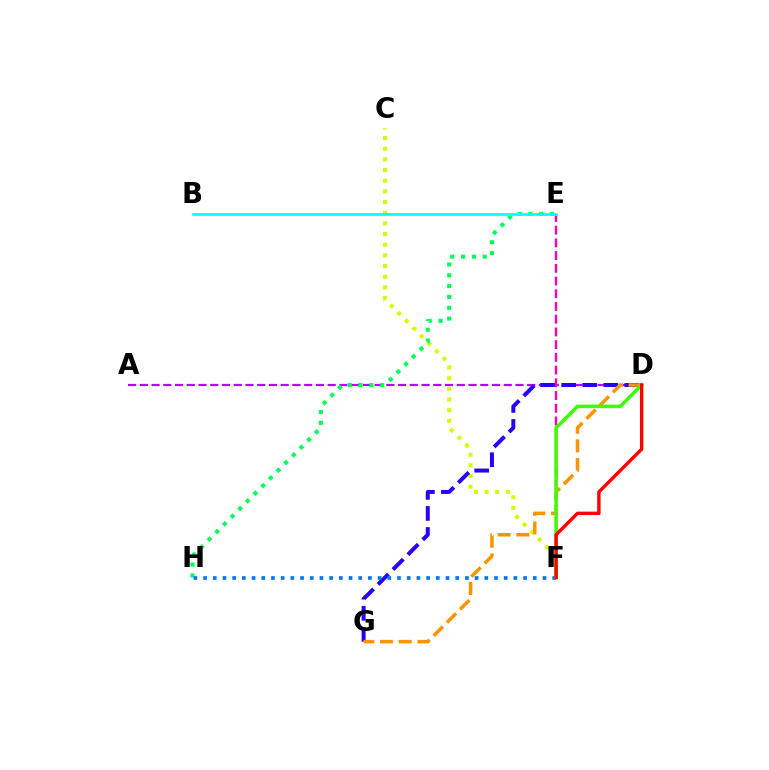{('C', 'F'): [{'color': '#d1ff00', 'line_style': 'dotted', 'thickness': 2.9}], ('A', 'D'): [{'color': '#b900ff', 'line_style': 'dashed', 'thickness': 1.59}], ('E', 'H'): [{'color': '#00ff5c', 'line_style': 'dotted', 'thickness': 2.94}], ('E', 'F'): [{'color': '#ff00ac', 'line_style': 'dashed', 'thickness': 1.73}], ('B', 'E'): [{'color': '#00fff6', 'line_style': 'solid', 'thickness': 1.91}], ('D', 'G'): [{'color': '#2500ff', 'line_style': 'dashed', 'thickness': 2.86}, {'color': '#ff9400', 'line_style': 'dashed', 'thickness': 2.54}], ('F', 'H'): [{'color': '#0074ff', 'line_style': 'dotted', 'thickness': 2.63}], ('D', 'F'): [{'color': '#3dff00', 'line_style': 'solid', 'thickness': 2.54}, {'color': '#ff0000', 'line_style': 'solid', 'thickness': 2.44}]}